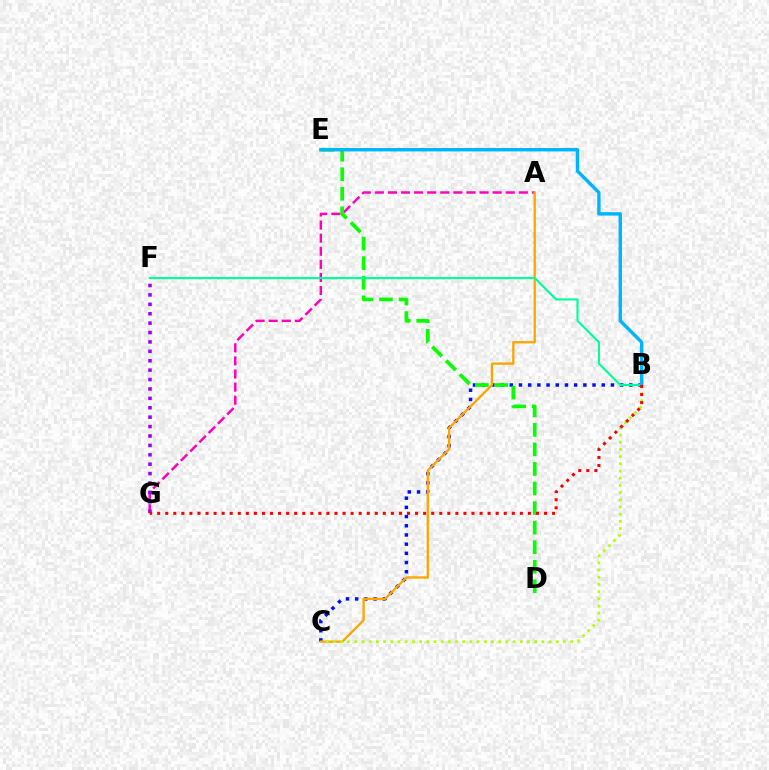{('A', 'G'): [{'color': '#ff00bd', 'line_style': 'dashed', 'thickness': 1.78}], ('B', 'C'): [{'color': '#0010ff', 'line_style': 'dotted', 'thickness': 2.5}, {'color': '#b3ff00', 'line_style': 'dotted', 'thickness': 1.95}], ('D', 'E'): [{'color': '#08ff00', 'line_style': 'dashed', 'thickness': 2.66}], ('A', 'C'): [{'color': '#ffa500', 'line_style': 'solid', 'thickness': 1.68}], ('B', 'F'): [{'color': '#00ff9d', 'line_style': 'solid', 'thickness': 1.55}], ('B', 'E'): [{'color': '#00b5ff', 'line_style': 'solid', 'thickness': 2.45}], ('F', 'G'): [{'color': '#9b00ff', 'line_style': 'dotted', 'thickness': 2.56}], ('B', 'G'): [{'color': '#ff0000', 'line_style': 'dotted', 'thickness': 2.19}]}